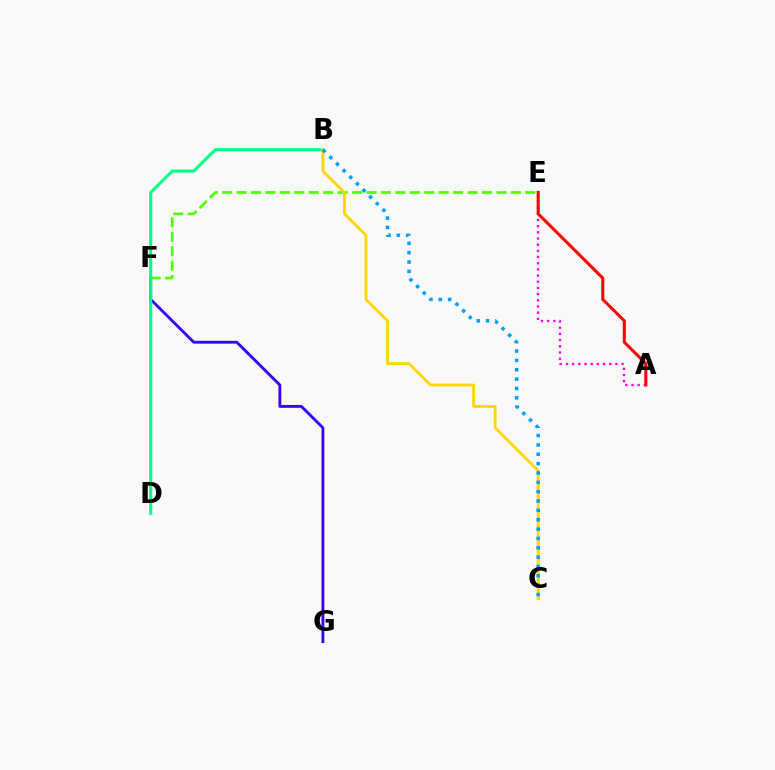{('A', 'E'): [{'color': '#ff00ed', 'line_style': 'dotted', 'thickness': 1.68}, {'color': '#ff0000', 'line_style': 'solid', 'thickness': 2.2}], ('F', 'G'): [{'color': '#3700ff', 'line_style': 'solid', 'thickness': 2.06}], ('E', 'F'): [{'color': '#4fff00', 'line_style': 'dashed', 'thickness': 1.96}], ('B', 'D'): [{'color': '#00ff86', 'line_style': 'solid', 'thickness': 2.22}], ('B', 'C'): [{'color': '#ffd500', 'line_style': 'solid', 'thickness': 2.01}, {'color': '#009eff', 'line_style': 'dotted', 'thickness': 2.54}]}